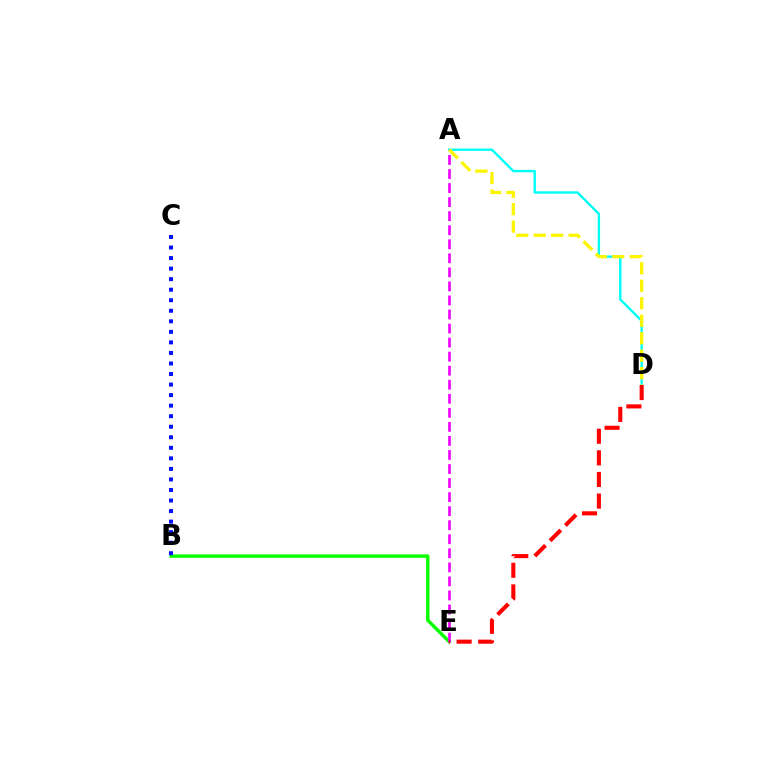{('A', 'D'): [{'color': '#00fff6', 'line_style': 'solid', 'thickness': 1.72}, {'color': '#fcf500', 'line_style': 'dashed', 'thickness': 2.38}], ('B', 'E'): [{'color': '#08ff00', 'line_style': 'solid', 'thickness': 2.45}], ('A', 'E'): [{'color': '#ee00ff', 'line_style': 'dashed', 'thickness': 1.91}], ('D', 'E'): [{'color': '#ff0000', 'line_style': 'dashed', 'thickness': 2.94}], ('B', 'C'): [{'color': '#0010ff', 'line_style': 'dotted', 'thickness': 2.86}]}